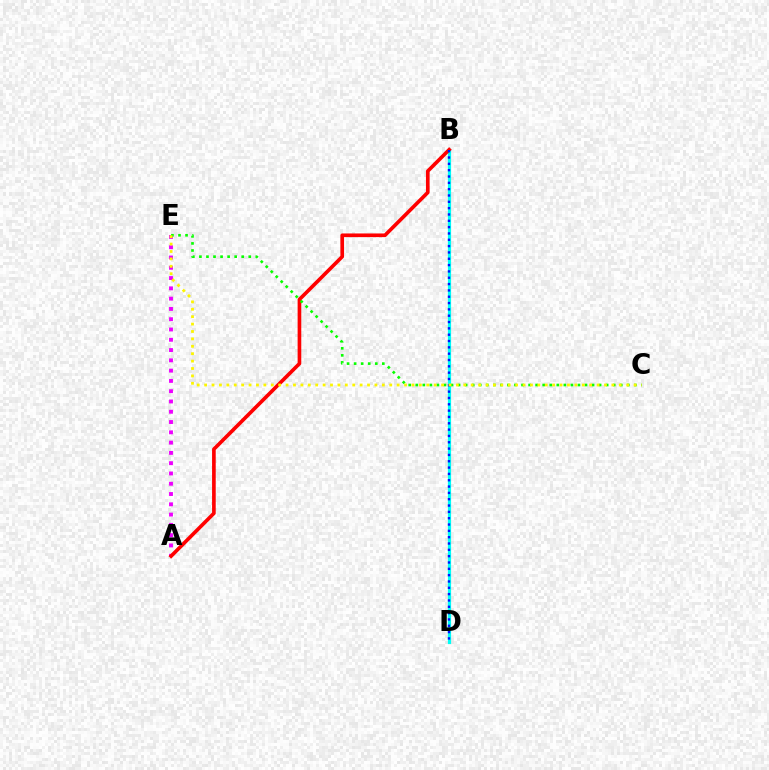{('B', 'D'): [{'color': '#00fff6', 'line_style': 'solid', 'thickness': 2.29}, {'color': '#0010ff', 'line_style': 'dotted', 'thickness': 1.72}], ('A', 'E'): [{'color': '#ee00ff', 'line_style': 'dotted', 'thickness': 2.79}], ('A', 'B'): [{'color': '#ff0000', 'line_style': 'solid', 'thickness': 2.63}], ('C', 'E'): [{'color': '#08ff00', 'line_style': 'dotted', 'thickness': 1.92}, {'color': '#fcf500', 'line_style': 'dotted', 'thickness': 2.01}]}